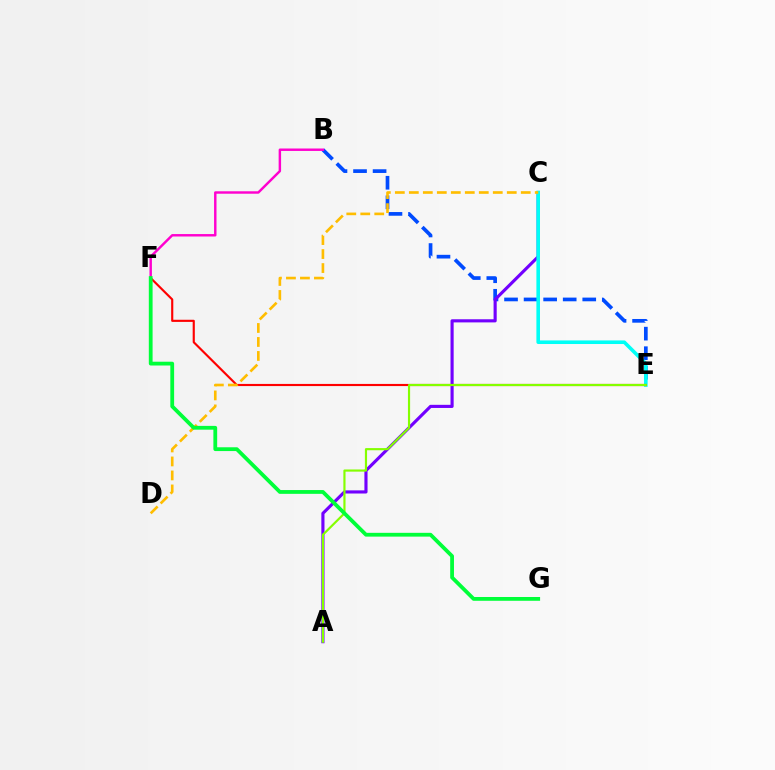{('B', 'E'): [{'color': '#004bff', 'line_style': 'dashed', 'thickness': 2.66}], ('A', 'C'): [{'color': '#7200ff', 'line_style': 'solid', 'thickness': 2.26}], ('C', 'E'): [{'color': '#00fff6', 'line_style': 'solid', 'thickness': 2.58}], ('B', 'F'): [{'color': '#ff00cf', 'line_style': 'solid', 'thickness': 1.76}], ('E', 'F'): [{'color': '#ff0000', 'line_style': 'solid', 'thickness': 1.54}], ('A', 'E'): [{'color': '#84ff00', 'line_style': 'solid', 'thickness': 1.56}], ('C', 'D'): [{'color': '#ffbd00', 'line_style': 'dashed', 'thickness': 1.9}], ('F', 'G'): [{'color': '#00ff39', 'line_style': 'solid', 'thickness': 2.73}]}